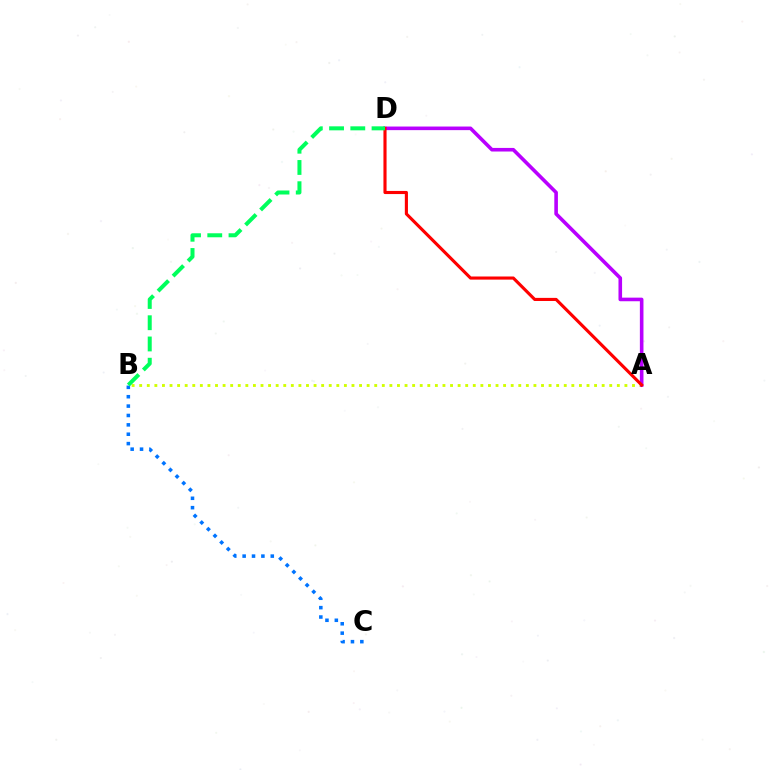{('B', 'C'): [{'color': '#0074ff', 'line_style': 'dotted', 'thickness': 2.55}], ('A', 'B'): [{'color': '#d1ff00', 'line_style': 'dotted', 'thickness': 2.06}], ('A', 'D'): [{'color': '#b900ff', 'line_style': 'solid', 'thickness': 2.59}, {'color': '#ff0000', 'line_style': 'solid', 'thickness': 2.25}], ('B', 'D'): [{'color': '#00ff5c', 'line_style': 'dashed', 'thickness': 2.89}]}